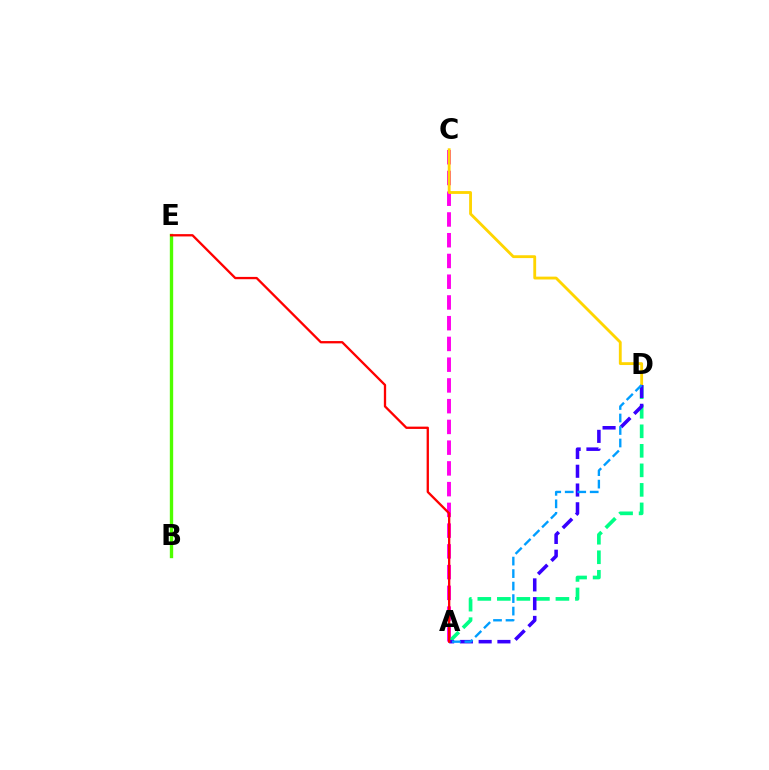{('A', 'C'): [{'color': '#ff00ed', 'line_style': 'dashed', 'thickness': 2.82}], ('C', 'D'): [{'color': '#ffd500', 'line_style': 'solid', 'thickness': 2.05}], ('A', 'D'): [{'color': '#00ff86', 'line_style': 'dashed', 'thickness': 2.65}, {'color': '#3700ff', 'line_style': 'dashed', 'thickness': 2.55}, {'color': '#009eff', 'line_style': 'dashed', 'thickness': 1.7}], ('B', 'E'): [{'color': '#4fff00', 'line_style': 'solid', 'thickness': 2.42}], ('A', 'E'): [{'color': '#ff0000', 'line_style': 'solid', 'thickness': 1.66}]}